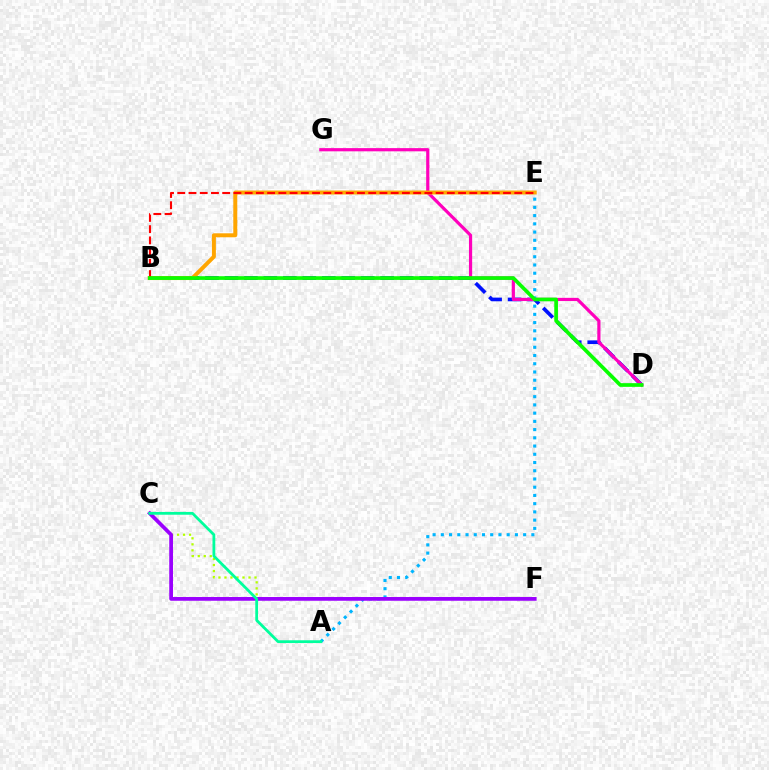{('B', 'D'): [{'color': '#0010ff', 'line_style': 'dashed', 'thickness': 2.64}, {'color': '#08ff00', 'line_style': 'solid', 'thickness': 2.65}], ('C', 'F'): [{'color': '#b3ff00', 'line_style': 'dotted', 'thickness': 1.63}, {'color': '#9b00ff', 'line_style': 'solid', 'thickness': 2.7}], ('A', 'E'): [{'color': '#00b5ff', 'line_style': 'dotted', 'thickness': 2.24}], ('D', 'G'): [{'color': '#ff00bd', 'line_style': 'solid', 'thickness': 2.3}], ('B', 'E'): [{'color': '#ffa500', 'line_style': 'solid', 'thickness': 2.86}, {'color': '#ff0000', 'line_style': 'dashed', 'thickness': 1.53}], ('A', 'C'): [{'color': '#00ff9d', 'line_style': 'solid', 'thickness': 2.0}]}